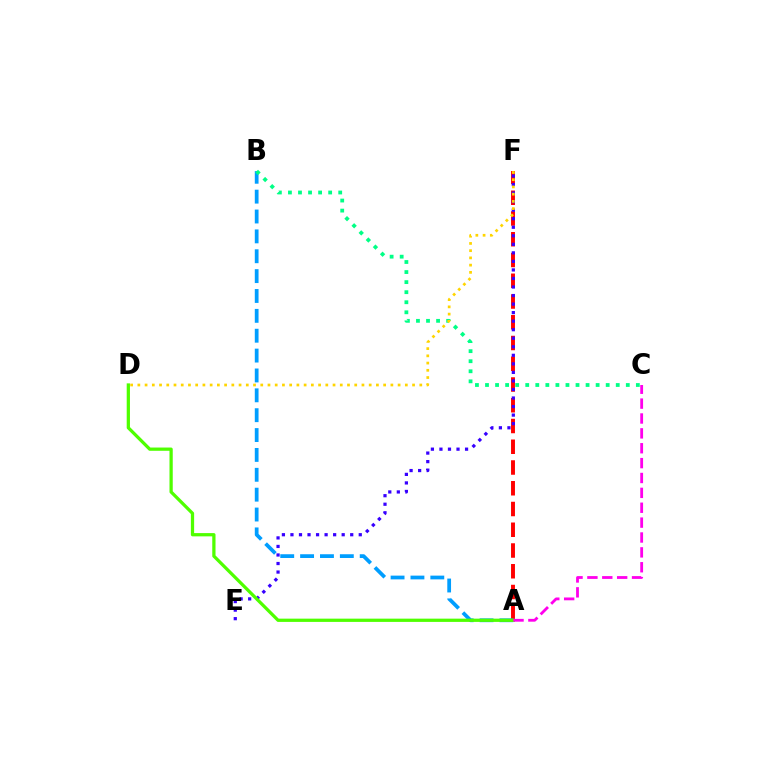{('A', 'F'): [{'color': '#ff0000', 'line_style': 'dashed', 'thickness': 2.82}], ('E', 'F'): [{'color': '#3700ff', 'line_style': 'dotted', 'thickness': 2.32}], ('A', 'B'): [{'color': '#009eff', 'line_style': 'dashed', 'thickness': 2.7}], ('B', 'C'): [{'color': '#00ff86', 'line_style': 'dotted', 'thickness': 2.73}], ('A', 'D'): [{'color': '#4fff00', 'line_style': 'solid', 'thickness': 2.34}], ('A', 'C'): [{'color': '#ff00ed', 'line_style': 'dashed', 'thickness': 2.02}], ('D', 'F'): [{'color': '#ffd500', 'line_style': 'dotted', 'thickness': 1.96}]}